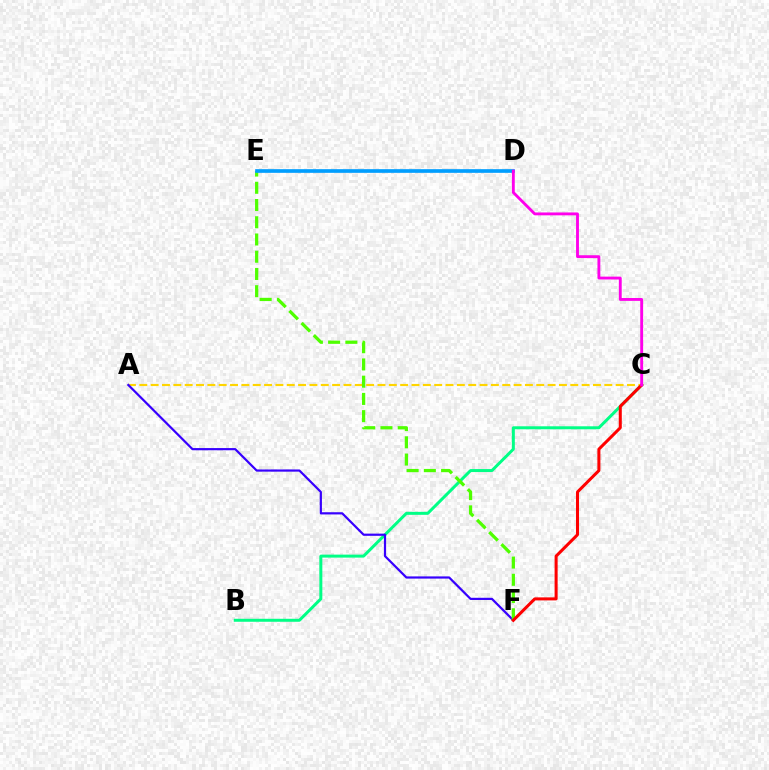{('B', 'C'): [{'color': '#00ff86', 'line_style': 'solid', 'thickness': 2.15}], ('A', 'C'): [{'color': '#ffd500', 'line_style': 'dashed', 'thickness': 1.54}], ('A', 'F'): [{'color': '#3700ff', 'line_style': 'solid', 'thickness': 1.59}], ('E', 'F'): [{'color': '#4fff00', 'line_style': 'dashed', 'thickness': 2.34}], ('D', 'E'): [{'color': '#009eff', 'line_style': 'solid', 'thickness': 2.64}], ('C', 'F'): [{'color': '#ff0000', 'line_style': 'solid', 'thickness': 2.18}], ('C', 'D'): [{'color': '#ff00ed', 'line_style': 'solid', 'thickness': 2.06}]}